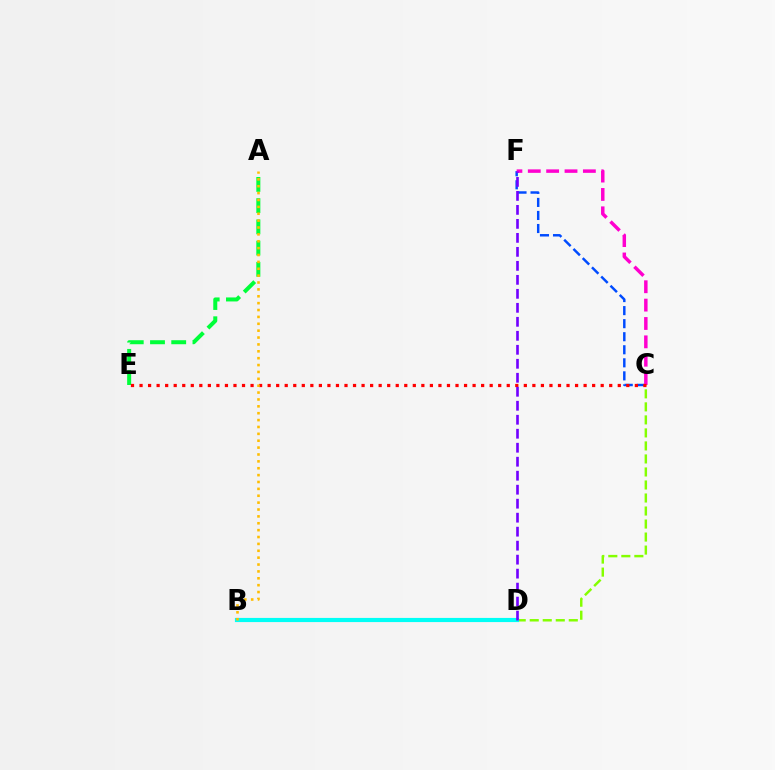{('A', 'E'): [{'color': '#00ff39', 'line_style': 'dashed', 'thickness': 2.88}], ('C', 'D'): [{'color': '#84ff00', 'line_style': 'dashed', 'thickness': 1.77}], ('C', 'F'): [{'color': '#004bff', 'line_style': 'dashed', 'thickness': 1.77}, {'color': '#ff00cf', 'line_style': 'dashed', 'thickness': 2.5}], ('B', 'D'): [{'color': '#00fff6', 'line_style': 'solid', 'thickness': 2.99}], ('C', 'E'): [{'color': '#ff0000', 'line_style': 'dotted', 'thickness': 2.32}], ('D', 'F'): [{'color': '#7200ff', 'line_style': 'dashed', 'thickness': 1.9}], ('A', 'B'): [{'color': '#ffbd00', 'line_style': 'dotted', 'thickness': 1.87}]}